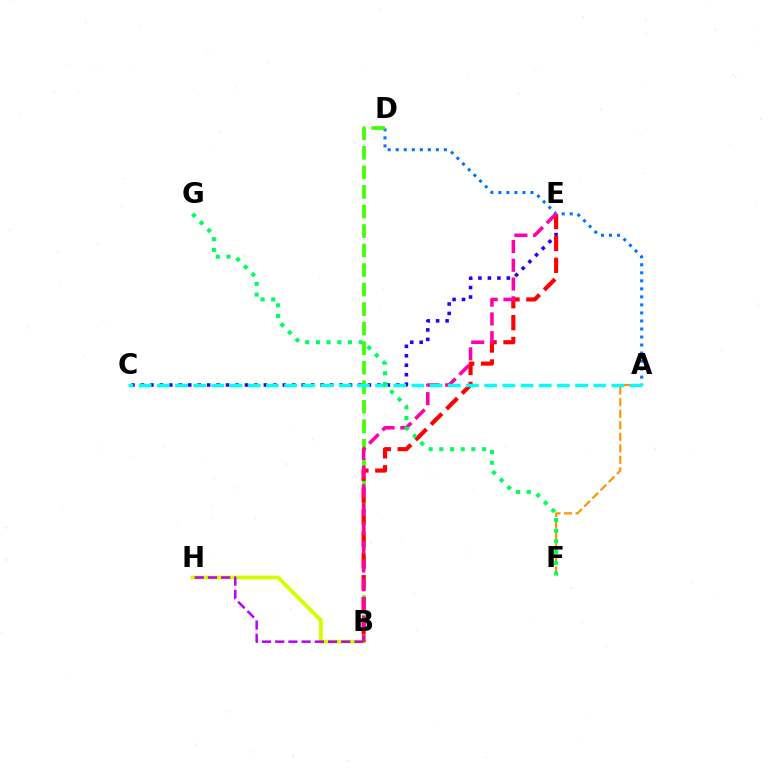{('C', 'E'): [{'color': '#2500ff', 'line_style': 'dotted', 'thickness': 2.57}], ('A', 'D'): [{'color': '#0074ff', 'line_style': 'dotted', 'thickness': 2.18}], ('B', 'H'): [{'color': '#d1ff00', 'line_style': 'solid', 'thickness': 2.74}, {'color': '#b900ff', 'line_style': 'dashed', 'thickness': 1.79}], ('B', 'D'): [{'color': '#3dff00', 'line_style': 'dashed', 'thickness': 2.65}], ('A', 'F'): [{'color': '#ff9400', 'line_style': 'dashed', 'thickness': 1.57}], ('B', 'E'): [{'color': '#ff0000', 'line_style': 'dashed', 'thickness': 2.97}, {'color': '#ff00ac', 'line_style': 'dashed', 'thickness': 2.55}], ('A', 'C'): [{'color': '#00fff6', 'line_style': 'dashed', 'thickness': 2.47}], ('F', 'G'): [{'color': '#00ff5c', 'line_style': 'dotted', 'thickness': 2.91}]}